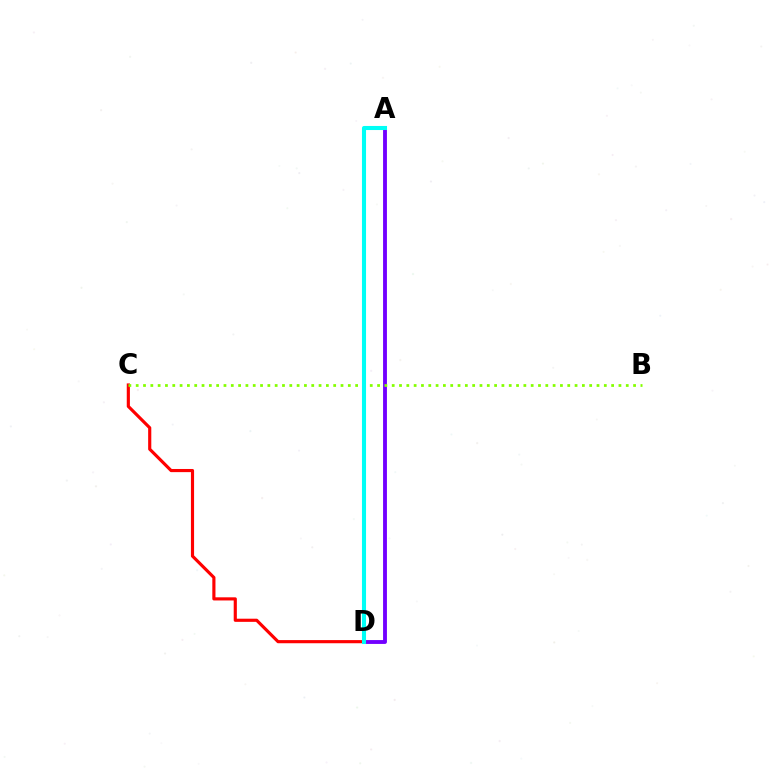{('C', 'D'): [{'color': '#ff0000', 'line_style': 'solid', 'thickness': 2.27}], ('A', 'D'): [{'color': '#7200ff', 'line_style': 'solid', 'thickness': 2.78}, {'color': '#00fff6', 'line_style': 'solid', 'thickness': 2.94}], ('B', 'C'): [{'color': '#84ff00', 'line_style': 'dotted', 'thickness': 1.99}]}